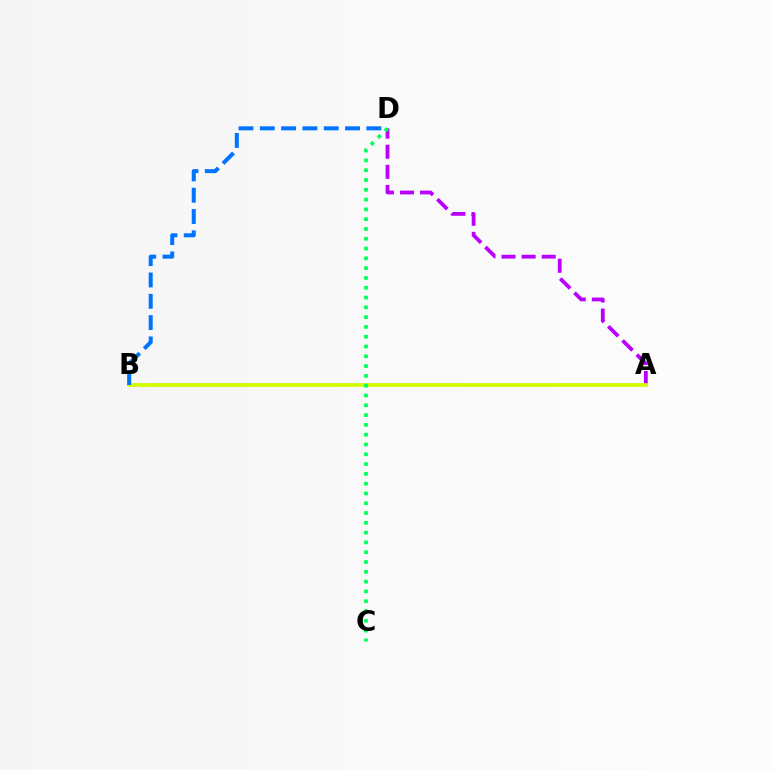{('A', 'B'): [{'color': '#ff0000', 'line_style': 'solid', 'thickness': 1.75}, {'color': '#d1ff00', 'line_style': 'solid', 'thickness': 2.63}], ('A', 'D'): [{'color': '#b900ff', 'line_style': 'dashed', 'thickness': 2.73}], ('B', 'D'): [{'color': '#0074ff', 'line_style': 'dashed', 'thickness': 2.89}], ('C', 'D'): [{'color': '#00ff5c', 'line_style': 'dotted', 'thickness': 2.66}]}